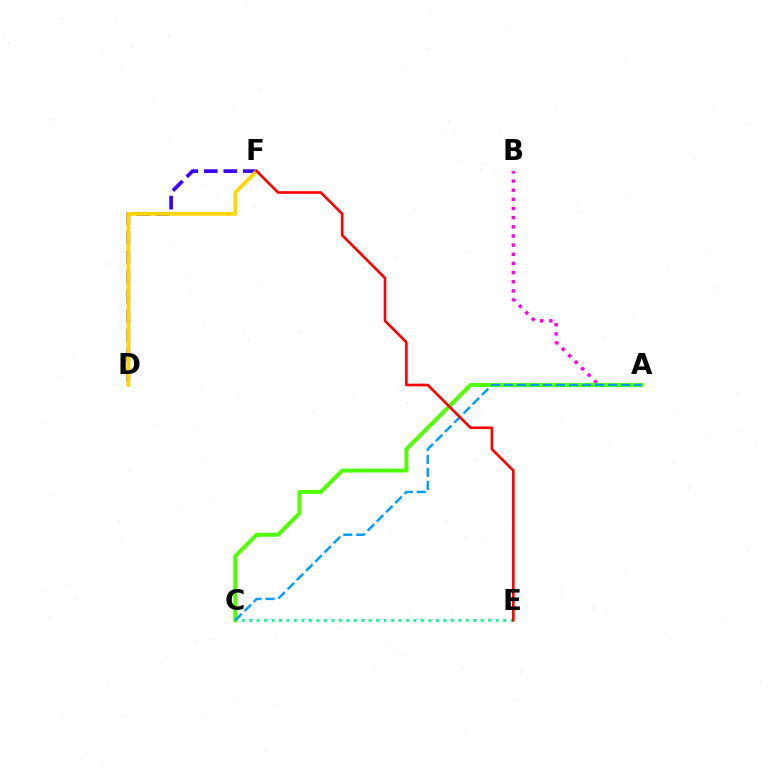{('C', 'E'): [{'color': '#00ff86', 'line_style': 'dotted', 'thickness': 2.03}], ('D', 'F'): [{'color': '#3700ff', 'line_style': 'dashed', 'thickness': 2.65}, {'color': '#ffd500', 'line_style': 'solid', 'thickness': 2.64}], ('A', 'B'): [{'color': '#ff00ed', 'line_style': 'dotted', 'thickness': 2.49}], ('A', 'C'): [{'color': '#4fff00', 'line_style': 'solid', 'thickness': 2.83}, {'color': '#009eff', 'line_style': 'dashed', 'thickness': 1.77}], ('E', 'F'): [{'color': '#ff0000', 'line_style': 'solid', 'thickness': 1.9}]}